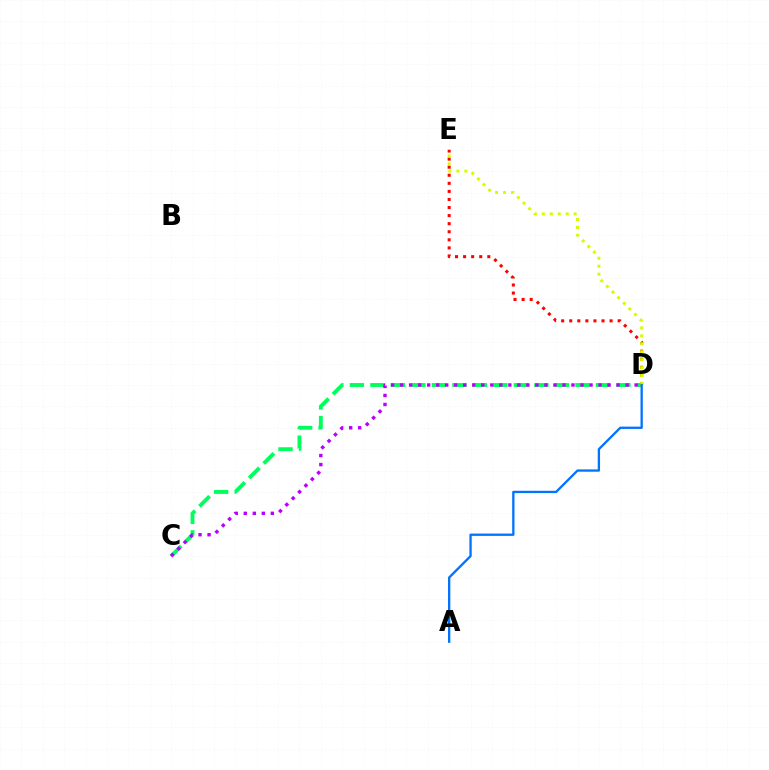{('C', 'D'): [{'color': '#00ff5c', 'line_style': 'dashed', 'thickness': 2.79}, {'color': '#b900ff', 'line_style': 'dotted', 'thickness': 2.45}], ('D', 'E'): [{'color': '#ff0000', 'line_style': 'dotted', 'thickness': 2.19}, {'color': '#d1ff00', 'line_style': 'dotted', 'thickness': 2.16}], ('A', 'D'): [{'color': '#0074ff', 'line_style': 'solid', 'thickness': 1.67}]}